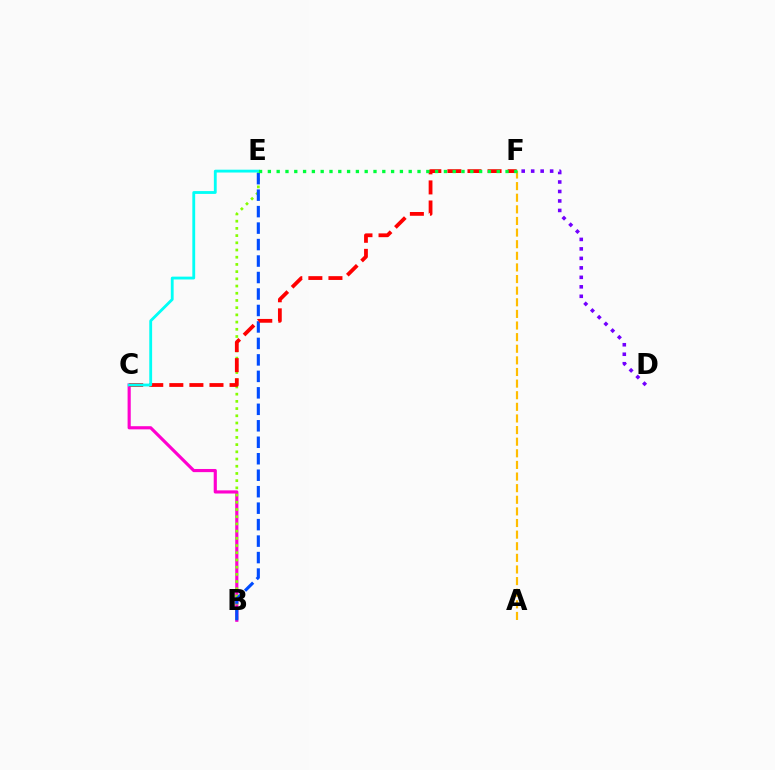{('B', 'C'): [{'color': '#ff00cf', 'line_style': 'solid', 'thickness': 2.27}], ('B', 'E'): [{'color': '#84ff00', 'line_style': 'dotted', 'thickness': 1.96}, {'color': '#004bff', 'line_style': 'dashed', 'thickness': 2.24}], ('C', 'F'): [{'color': '#ff0000', 'line_style': 'dashed', 'thickness': 2.73}], ('A', 'F'): [{'color': '#ffbd00', 'line_style': 'dashed', 'thickness': 1.58}], ('C', 'E'): [{'color': '#00fff6', 'line_style': 'solid', 'thickness': 2.04}], ('D', 'F'): [{'color': '#7200ff', 'line_style': 'dotted', 'thickness': 2.58}], ('E', 'F'): [{'color': '#00ff39', 'line_style': 'dotted', 'thickness': 2.39}]}